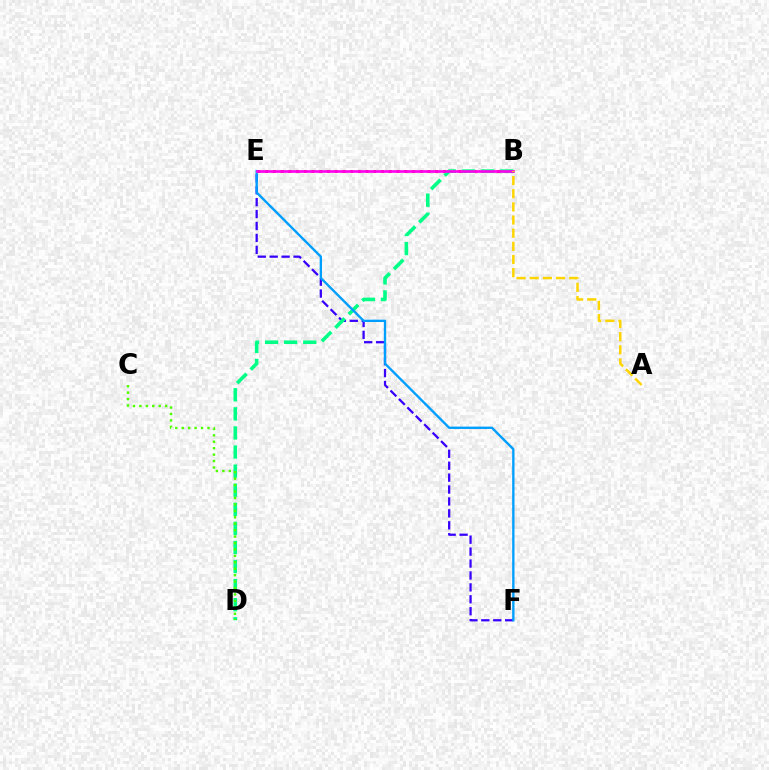{('B', 'E'): [{'color': '#ff0000', 'line_style': 'dotted', 'thickness': 2.1}, {'color': '#ff00ed', 'line_style': 'solid', 'thickness': 1.92}], ('E', 'F'): [{'color': '#3700ff', 'line_style': 'dashed', 'thickness': 1.62}, {'color': '#009eff', 'line_style': 'solid', 'thickness': 1.69}], ('B', 'D'): [{'color': '#00ff86', 'line_style': 'dashed', 'thickness': 2.59}], ('C', 'D'): [{'color': '#4fff00', 'line_style': 'dotted', 'thickness': 1.75}], ('A', 'B'): [{'color': '#ffd500', 'line_style': 'dashed', 'thickness': 1.79}]}